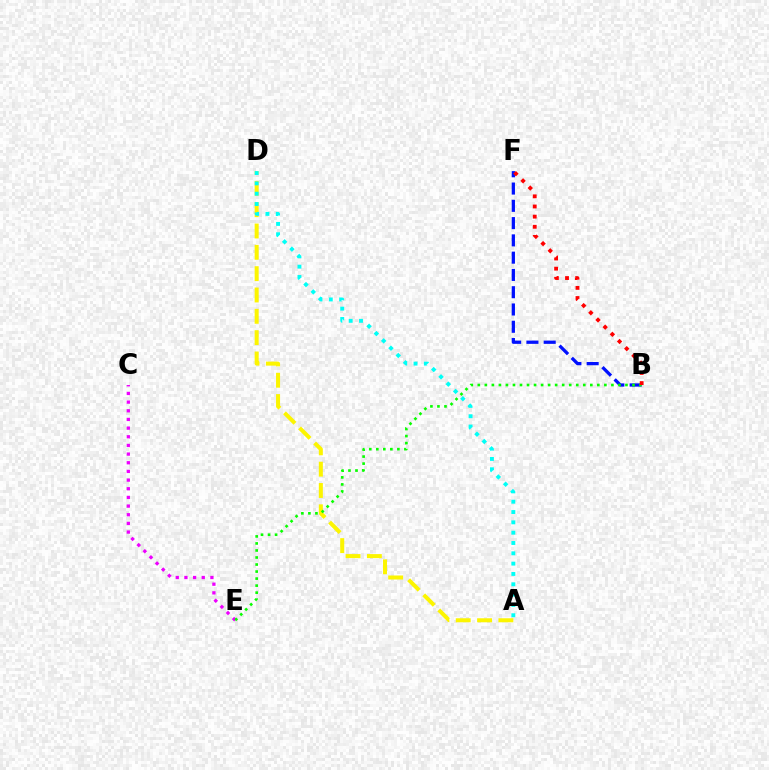{('C', 'E'): [{'color': '#ee00ff', 'line_style': 'dotted', 'thickness': 2.35}], ('B', 'F'): [{'color': '#0010ff', 'line_style': 'dashed', 'thickness': 2.35}, {'color': '#ff0000', 'line_style': 'dotted', 'thickness': 2.76}], ('A', 'D'): [{'color': '#fcf500', 'line_style': 'dashed', 'thickness': 2.9}, {'color': '#00fff6', 'line_style': 'dotted', 'thickness': 2.8}], ('B', 'E'): [{'color': '#08ff00', 'line_style': 'dotted', 'thickness': 1.91}]}